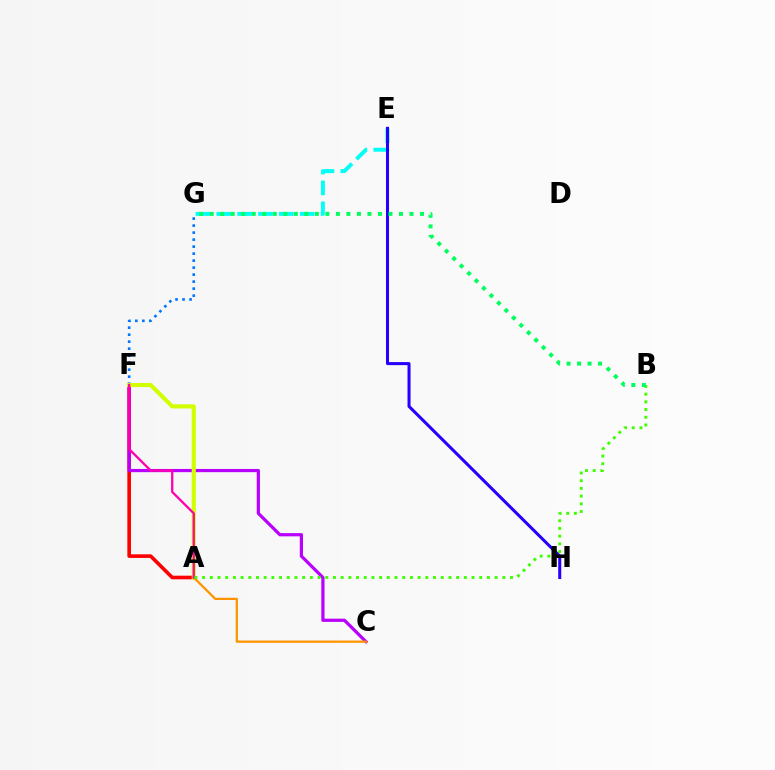{('E', 'G'): [{'color': '#00fff6', 'line_style': 'dashed', 'thickness': 2.83}], ('F', 'G'): [{'color': '#0074ff', 'line_style': 'dotted', 'thickness': 1.9}], ('A', 'F'): [{'color': '#ff0000', 'line_style': 'solid', 'thickness': 2.61}, {'color': '#d1ff00', 'line_style': 'solid', 'thickness': 2.97}, {'color': '#ff00ac', 'line_style': 'solid', 'thickness': 1.65}], ('C', 'F'): [{'color': '#b900ff', 'line_style': 'solid', 'thickness': 2.31}], ('A', 'C'): [{'color': '#ff9400', 'line_style': 'solid', 'thickness': 1.63}], ('A', 'B'): [{'color': '#3dff00', 'line_style': 'dotted', 'thickness': 2.09}], ('E', 'H'): [{'color': '#2500ff', 'line_style': 'solid', 'thickness': 2.18}], ('B', 'G'): [{'color': '#00ff5c', 'line_style': 'dotted', 'thickness': 2.86}]}